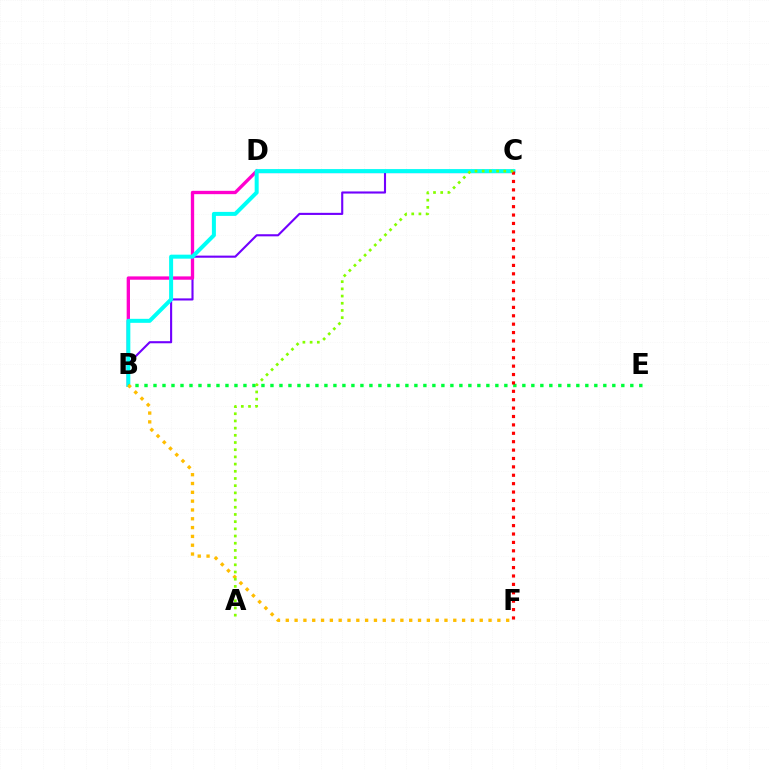{('B', 'C'): [{'color': '#7200ff', 'line_style': 'solid', 'thickness': 1.52}, {'color': '#00fff6', 'line_style': 'solid', 'thickness': 2.88}], ('C', 'D'): [{'color': '#004bff', 'line_style': 'solid', 'thickness': 2.31}], ('B', 'D'): [{'color': '#ff00cf', 'line_style': 'solid', 'thickness': 2.4}], ('B', 'E'): [{'color': '#00ff39', 'line_style': 'dotted', 'thickness': 2.44}], ('C', 'F'): [{'color': '#ff0000', 'line_style': 'dotted', 'thickness': 2.28}], ('B', 'F'): [{'color': '#ffbd00', 'line_style': 'dotted', 'thickness': 2.4}], ('A', 'C'): [{'color': '#84ff00', 'line_style': 'dotted', 'thickness': 1.95}]}